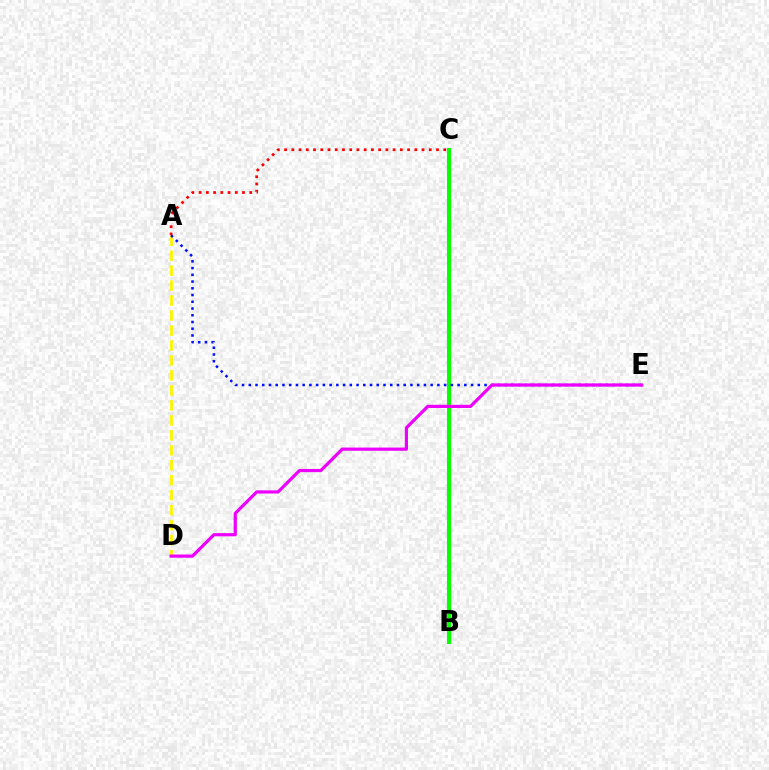{('B', 'C'): [{'color': '#00fff6', 'line_style': 'solid', 'thickness': 2.61}, {'color': '#08ff00', 'line_style': 'solid', 'thickness': 2.91}], ('A', 'D'): [{'color': '#fcf500', 'line_style': 'dashed', 'thickness': 2.03}], ('A', 'E'): [{'color': '#0010ff', 'line_style': 'dotted', 'thickness': 1.83}], ('D', 'E'): [{'color': '#ee00ff', 'line_style': 'solid', 'thickness': 2.3}], ('A', 'C'): [{'color': '#ff0000', 'line_style': 'dotted', 'thickness': 1.97}]}